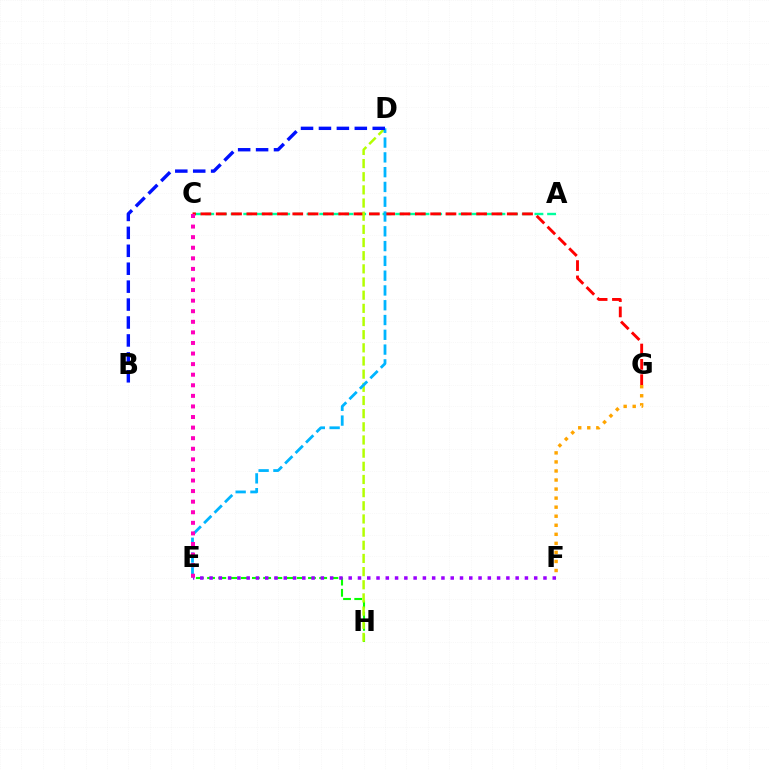{('F', 'G'): [{'color': '#ffa500', 'line_style': 'dotted', 'thickness': 2.46}], ('E', 'H'): [{'color': '#08ff00', 'line_style': 'dashed', 'thickness': 1.52}], ('E', 'F'): [{'color': '#9b00ff', 'line_style': 'dotted', 'thickness': 2.52}], ('A', 'C'): [{'color': '#00ff9d', 'line_style': 'dashed', 'thickness': 1.72}], ('C', 'G'): [{'color': '#ff0000', 'line_style': 'dashed', 'thickness': 2.08}], ('D', 'H'): [{'color': '#b3ff00', 'line_style': 'dashed', 'thickness': 1.79}], ('D', 'E'): [{'color': '#00b5ff', 'line_style': 'dashed', 'thickness': 2.01}], ('B', 'D'): [{'color': '#0010ff', 'line_style': 'dashed', 'thickness': 2.44}], ('C', 'E'): [{'color': '#ff00bd', 'line_style': 'dotted', 'thickness': 2.87}]}